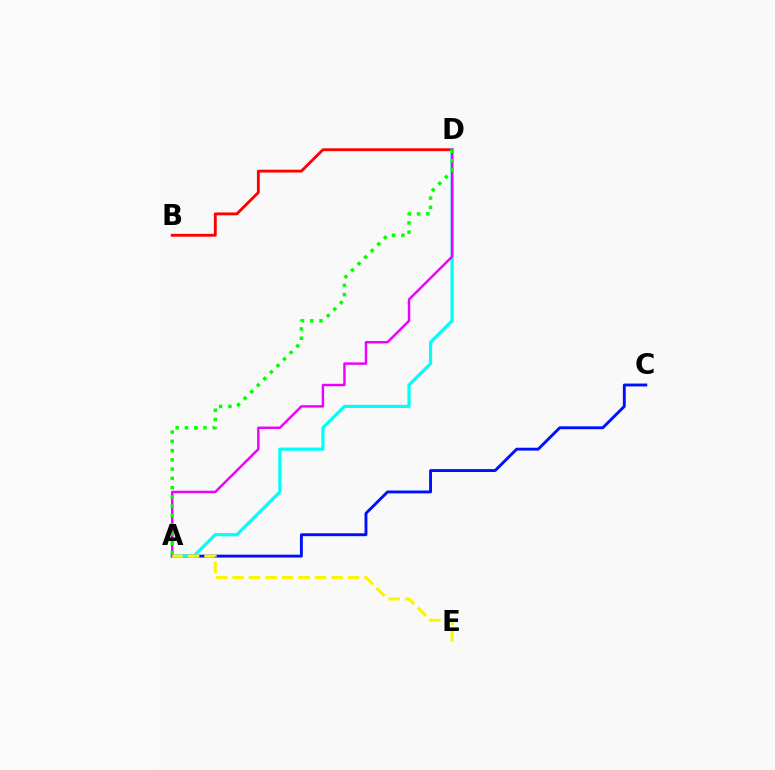{('A', 'C'): [{'color': '#0010ff', 'line_style': 'solid', 'thickness': 2.08}], ('B', 'D'): [{'color': '#ff0000', 'line_style': 'solid', 'thickness': 2.05}], ('A', 'D'): [{'color': '#00fff6', 'line_style': 'solid', 'thickness': 2.3}, {'color': '#ee00ff', 'line_style': 'solid', 'thickness': 1.76}, {'color': '#08ff00', 'line_style': 'dotted', 'thickness': 2.52}], ('A', 'E'): [{'color': '#fcf500', 'line_style': 'dashed', 'thickness': 2.24}]}